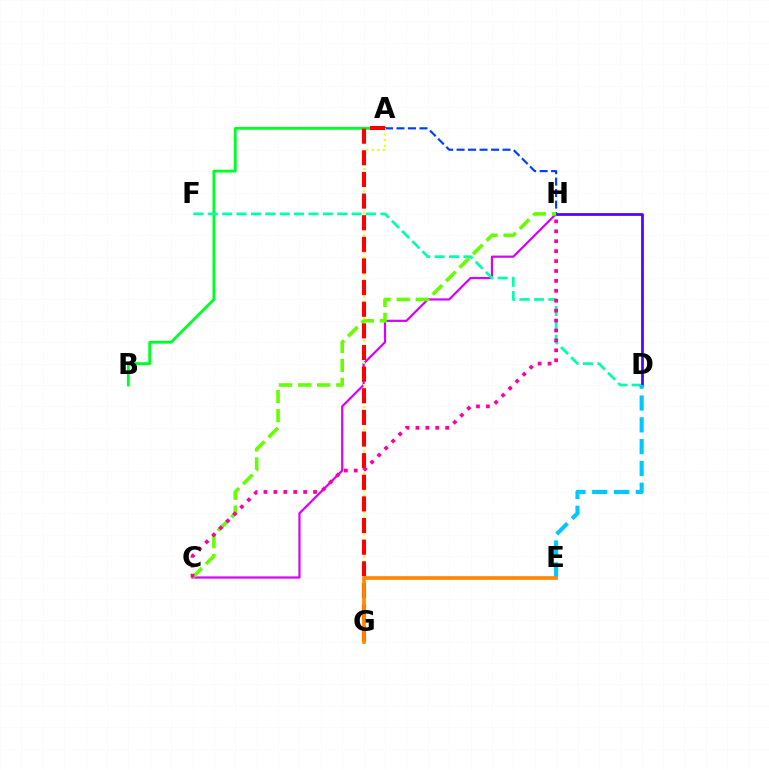{('A', 'B'): [{'color': '#00ff27', 'line_style': 'solid', 'thickness': 2.05}], ('C', 'H'): [{'color': '#d600ff', 'line_style': 'solid', 'thickness': 1.59}, {'color': '#66ff00', 'line_style': 'dashed', 'thickness': 2.59}, {'color': '#ff00a0', 'line_style': 'dotted', 'thickness': 2.7}], ('D', 'F'): [{'color': '#00ffaf', 'line_style': 'dashed', 'thickness': 1.95}], ('D', 'H'): [{'color': '#4f00ff', 'line_style': 'solid', 'thickness': 1.96}], ('A', 'H'): [{'color': '#003fff', 'line_style': 'dashed', 'thickness': 1.56}], ('A', 'G'): [{'color': '#eeff00', 'line_style': 'dotted', 'thickness': 1.5}, {'color': '#ff0000', 'line_style': 'dashed', 'thickness': 2.94}], ('D', 'E'): [{'color': '#00c7ff', 'line_style': 'dashed', 'thickness': 2.96}], ('E', 'G'): [{'color': '#ff8800', 'line_style': 'solid', 'thickness': 2.64}]}